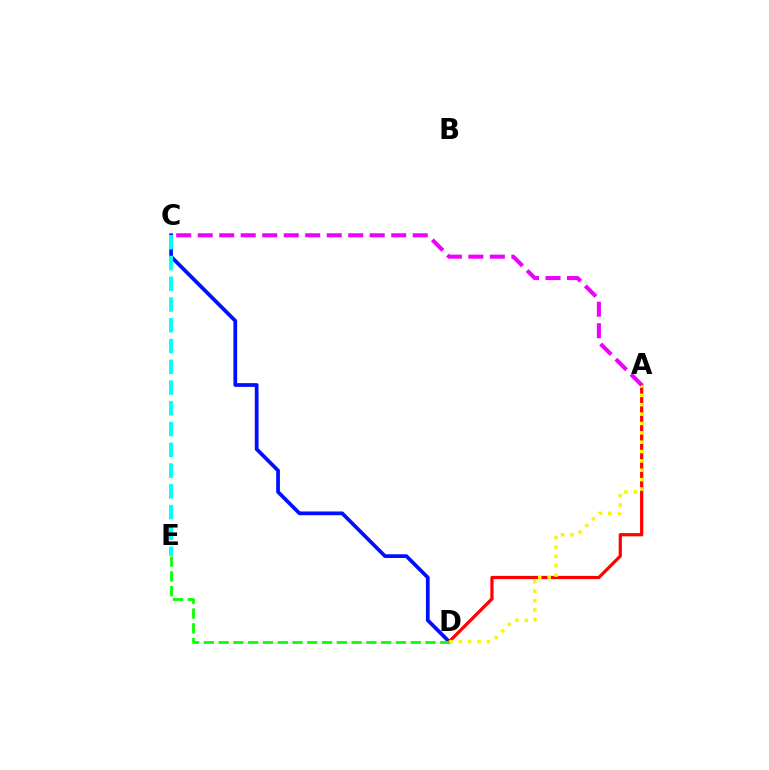{('C', 'D'): [{'color': '#0010ff', 'line_style': 'solid', 'thickness': 2.69}], ('A', 'D'): [{'color': '#ff0000', 'line_style': 'solid', 'thickness': 2.31}, {'color': '#fcf500', 'line_style': 'dotted', 'thickness': 2.54}], ('C', 'E'): [{'color': '#00fff6', 'line_style': 'dashed', 'thickness': 2.82}], ('D', 'E'): [{'color': '#08ff00', 'line_style': 'dashed', 'thickness': 2.01}], ('A', 'C'): [{'color': '#ee00ff', 'line_style': 'dashed', 'thickness': 2.92}]}